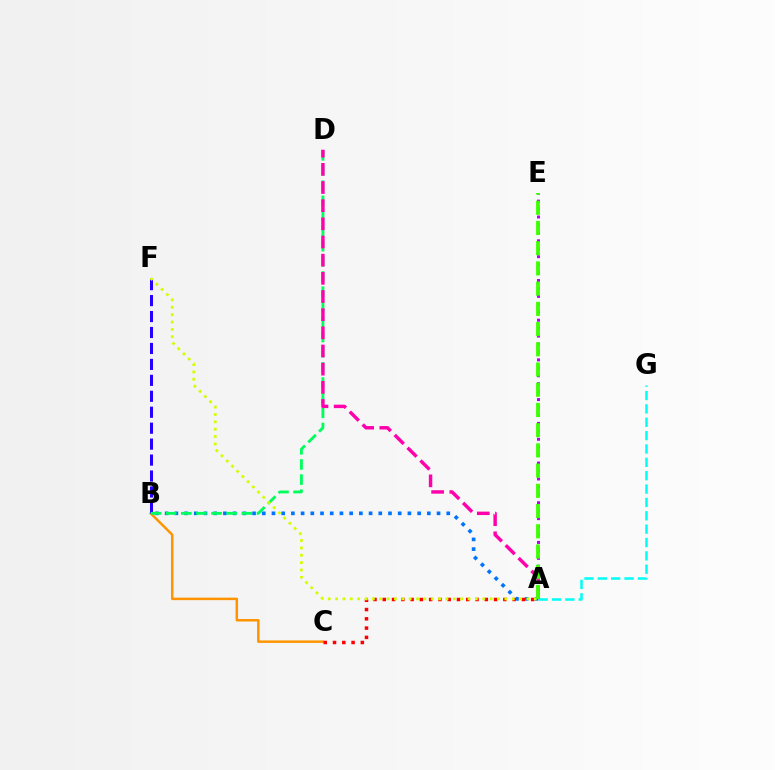{('A', 'B'): [{'color': '#0074ff', 'line_style': 'dotted', 'thickness': 2.64}], ('A', 'E'): [{'color': '#b900ff', 'line_style': 'dotted', 'thickness': 2.16}, {'color': '#3dff00', 'line_style': 'dashed', 'thickness': 2.75}], ('B', 'C'): [{'color': '#ff9400', 'line_style': 'solid', 'thickness': 1.78}], ('A', 'C'): [{'color': '#ff0000', 'line_style': 'dotted', 'thickness': 2.52}], ('B', 'F'): [{'color': '#2500ff', 'line_style': 'dashed', 'thickness': 2.17}], ('A', 'G'): [{'color': '#00fff6', 'line_style': 'dashed', 'thickness': 1.82}], ('B', 'D'): [{'color': '#00ff5c', 'line_style': 'dashed', 'thickness': 2.06}], ('A', 'D'): [{'color': '#ff00ac', 'line_style': 'dashed', 'thickness': 2.47}], ('A', 'F'): [{'color': '#d1ff00', 'line_style': 'dotted', 'thickness': 2.0}]}